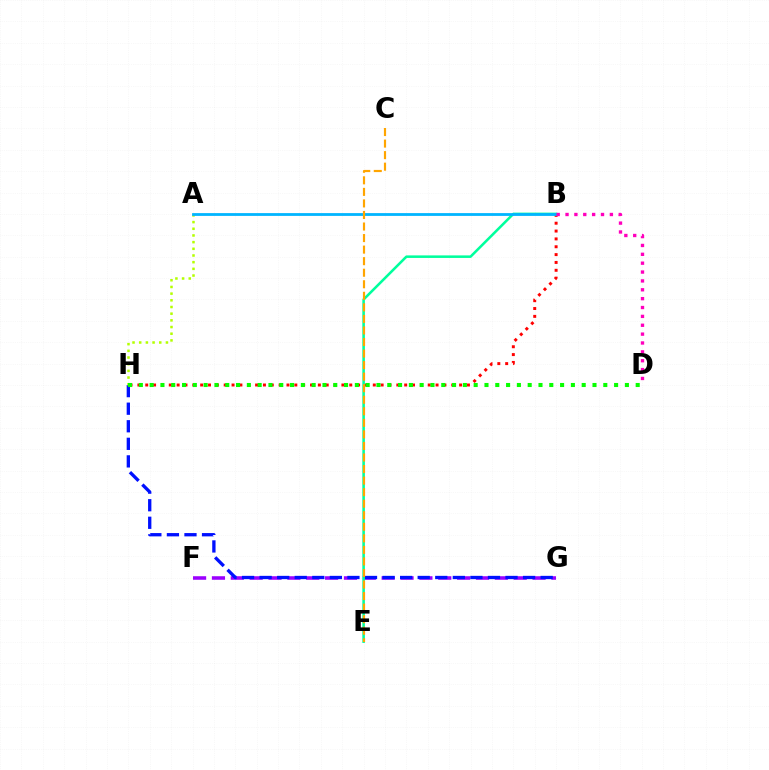{('F', 'G'): [{'color': '#9b00ff', 'line_style': 'dashed', 'thickness': 2.56}], ('G', 'H'): [{'color': '#0010ff', 'line_style': 'dashed', 'thickness': 2.39}], ('A', 'H'): [{'color': '#b3ff00', 'line_style': 'dotted', 'thickness': 1.82}], ('B', 'E'): [{'color': '#00ff9d', 'line_style': 'solid', 'thickness': 1.84}], ('B', 'H'): [{'color': '#ff0000', 'line_style': 'dotted', 'thickness': 2.13}], ('A', 'B'): [{'color': '#00b5ff', 'line_style': 'solid', 'thickness': 2.01}], ('B', 'D'): [{'color': '#ff00bd', 'line_style': 'dotted', 'thickness': 2.41}], ('C', 'E'): [{'color': '#ffa500', 'line_style': 'dashed', 'thickness': 1.57}], ('D', 'H'): [{'color': '#08ff00', 'line_style': 'dotted', 'thickness': 2.93}]}